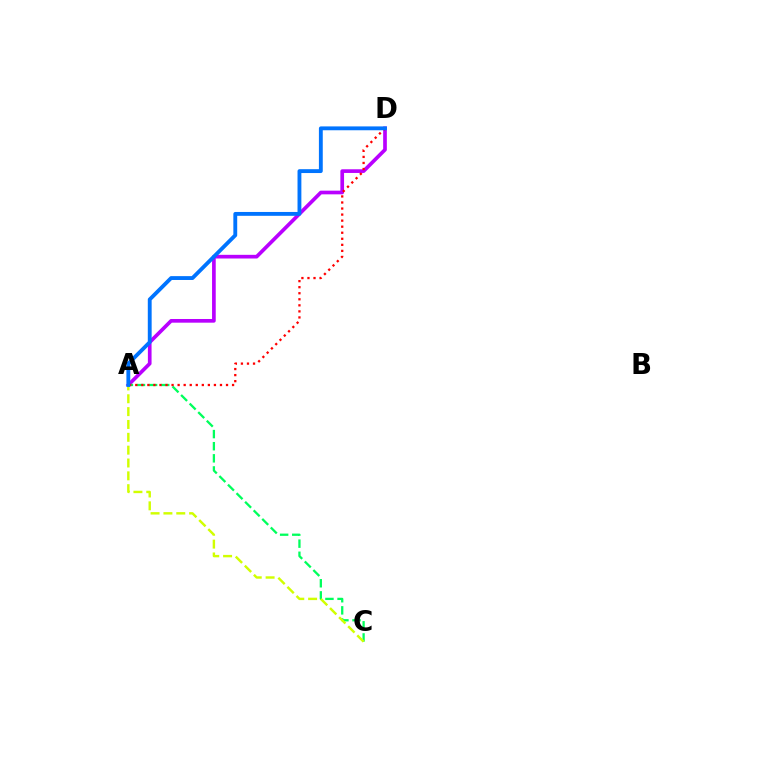{('A', 'D'): [{'color': '#b900ff', 'line_style': 'solid', 'thickness': 2.65}, {'color': '#ff0000', 'line_style': 'dotted', 'thickness': 1.64}, {'color': '#0074ff', 'line_style': 'solid', 'thickness': 2.77}], ('A', 'C'): [{'color': '#00ff5c', 'line_style': 'dashed', 'thickness': 1.65}, {'color': '#d1ff00', 'line_style': 'dashed', 'thickness': 1.74}]}